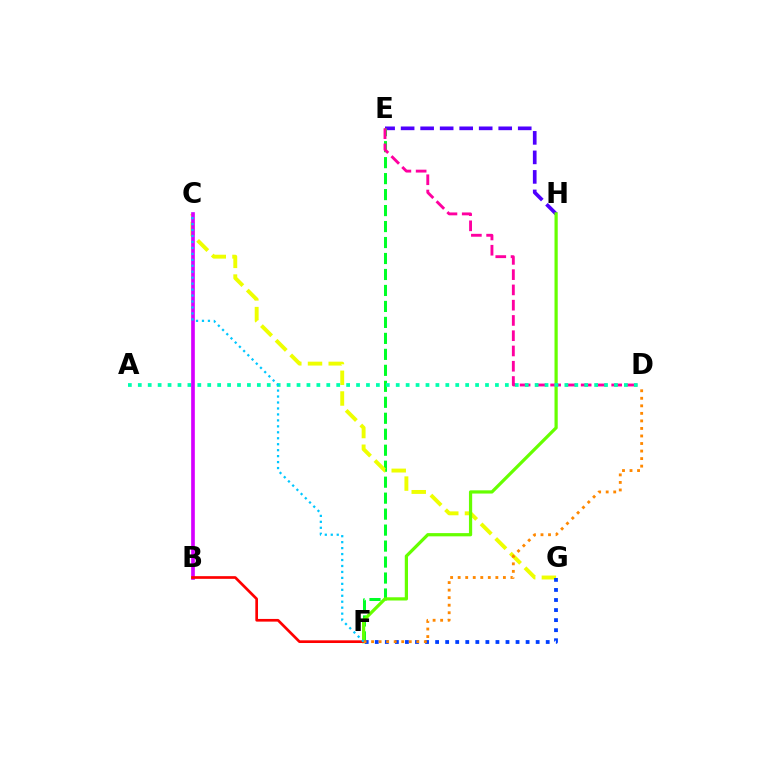{('E', 'H'): [{'color': '#4f00ff', 'line_style': 'dashed', 'thickness': 2.65}], ('E', 'F'): [{'color': '#00ff27', 'line_style': 'dashed', 'thickness': 2.17}], ('D', 'E'): [{'color': '#ff00a0', 'line_style': 'dashed', 'thickness': 2.07}], ('C', 'G'): [{'color': '#eeff00', 'line_style': 'dashed', 'thickness': 2.81}], ('F', 'H'): [{'color': '#66ff00', 'line_style': 'solid', 'thickness': 2.32}], ('A', 'D'): [{'color': '#00ffaf', 'line_style': 'dotted', 'thickness': 2.7}], ('B', 'C'): [{'color': '#d600ff', 'line_style': 'solid', 'thickness': 2.64}], ('F', 'G'): [{'color': '#003fff', 'line_style': 'dotted', 'thickness': 2.73}], ('B', 'F'): [{'color': '#ff0000', 'line_style': 'solid', 'thickness': 1.93}], ('D', 'F'): [{'color': '#ff8800', 'line_style': 'dotted', 'thickness': 2.05}], ('C', 'F'): [{'color': '#00c7ff', 'line_style': 'dotted', 'thickness': 1.62}]}